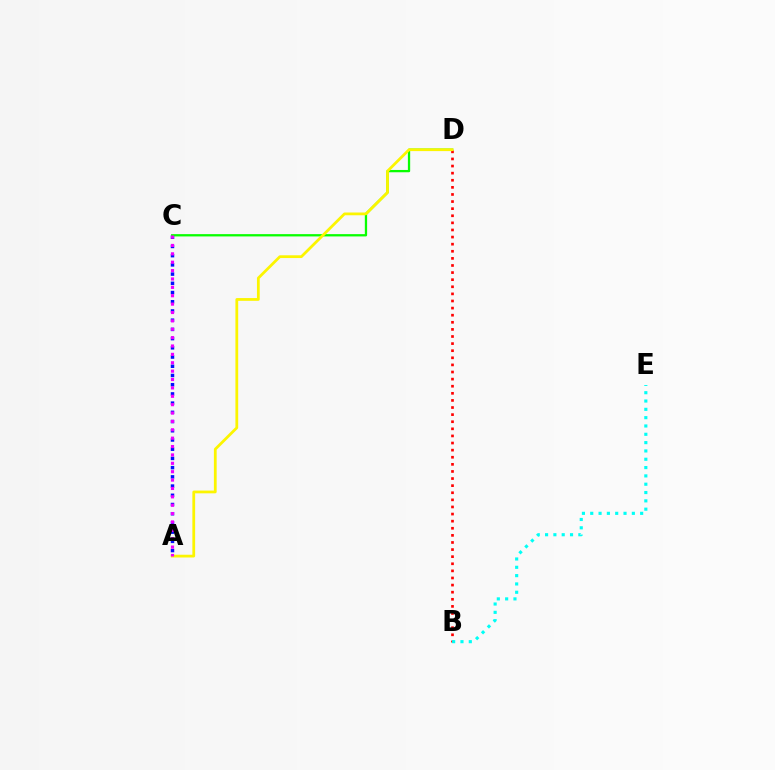{('A', 'C'): [{'color': '#0010ff', 'line_style': 'dotted', 'thickness': 2.5}, {'color': '#ee00ff', 'line_style': 'dotted', 'thickness': 2.28}], ('C', 'D'): [{'color': '#08ff00', 'line_style': 'solid', 'thickness': 1.65}], ('B', 'D'): [{'color': '#ff0000', 'line_style': 'dotted', 'thickness': 1.93}], ('A', 'D'): [{'color': '#fcf500', 'line_style': 'solid', 'thickness': 1.99}], ('B', 'E'): [{'color': '#00fff6', 'line_style': 'dotted', 'thickness': 2.26}]}